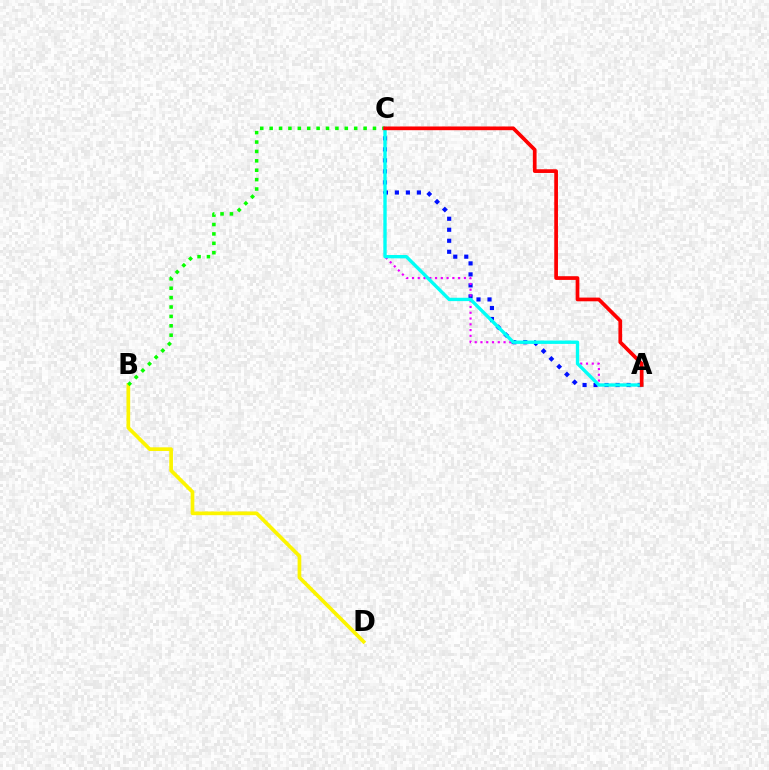{('B', 'D'): [{'color': '#fcf500', 'line_style': 'solid', 'thickness': 2.66}], ('A', 'C'): [{'color': '#0010ff', 'line_style': 'dotted', 'thickness': 2.99}, {'color': '#ee00ff', 'line_style': 'dotted', 'thickness': 1.57}, {'color': '#00fff6', 'line_style': 'solid', 'thickness': 2.42}, {'color': '#ff0000', 'line_style': 'solid', 'thickness': 2.67}], ('B', 'C'): [{'color': '#08ff00', 'line_style': 'dotted', 'thickness': 2.55}]}